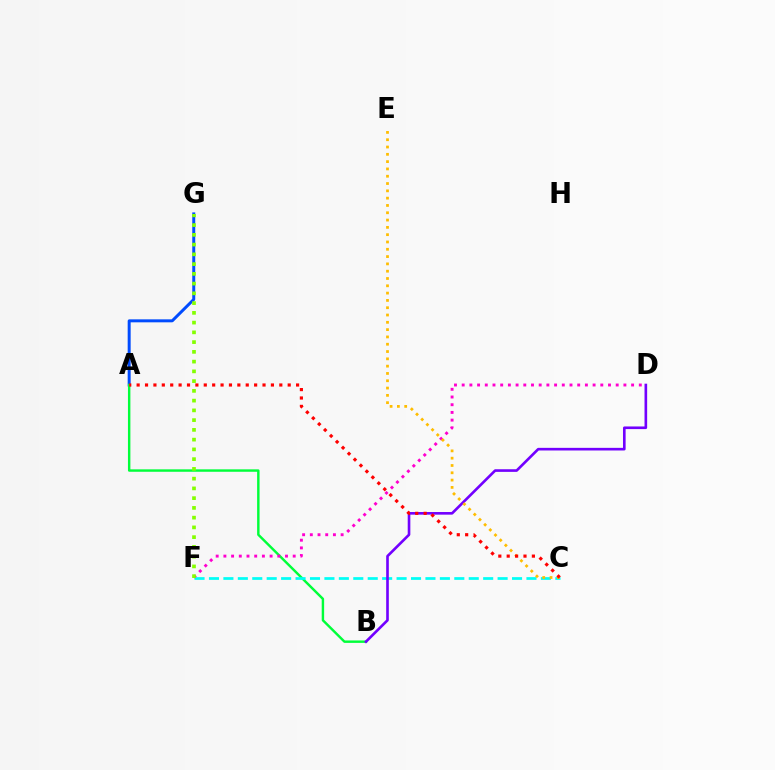{('A', 'G'): [{'color': '#004bff', 'line_style': 'solid', 'thickness': 2.15}], ('A', 'B'): [{'color': '#00ff39', 'line_style': 'solid', 'thickness': 1.75}], ('C', 'F'): [{'color': '#00fff6', 'line_style': 'dashed', 'thickness': 1.96}], ('D', 'F'): [{'color': '#ff00cf', 'line_style': 'dotted', 'thickness': 2.09}], ('B', 'D'): [{'color': '#7200ff', 'line_style': 'solid', 'thickness': 1.9}], ('C', 'E'): [{'color': '#ffbd00', 'line_style': 'dotted', 'thickness': 1.98}], ('A', 'C'): [{'color': '#ff0000', 'line_style': 'dotted', 'thickness': 2.28}], ('F', 'G'): [{'color': '#84ff00', 'line_style': 'dotted', 'thickness': 2.65}]}